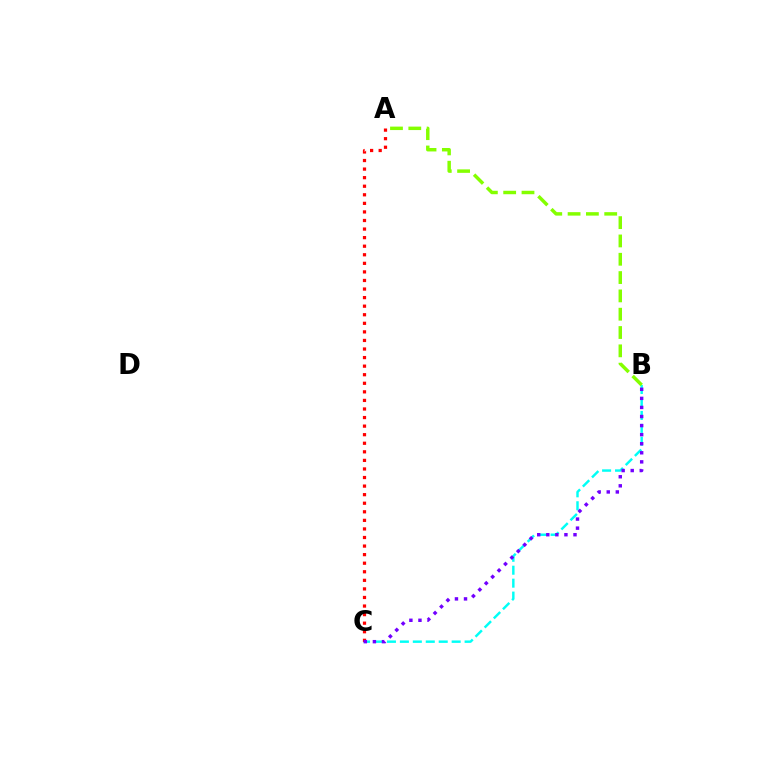{('B', 'C'): [{'color': '#00fff6', 'line_style': 'dashed', 'thickness': 1.76}, {'color': '#7200ff', 'line_style': 'dotted', 'thickness': 2.46}], ('A', 'C'): [{'color': '#ff0000', 'line_style': 'dotted', 'thickness': 2.33}], ('A', 'B'): [{'color': '#84ff00', 'line_style': 'dashed', 'thickness': 2.49}]}